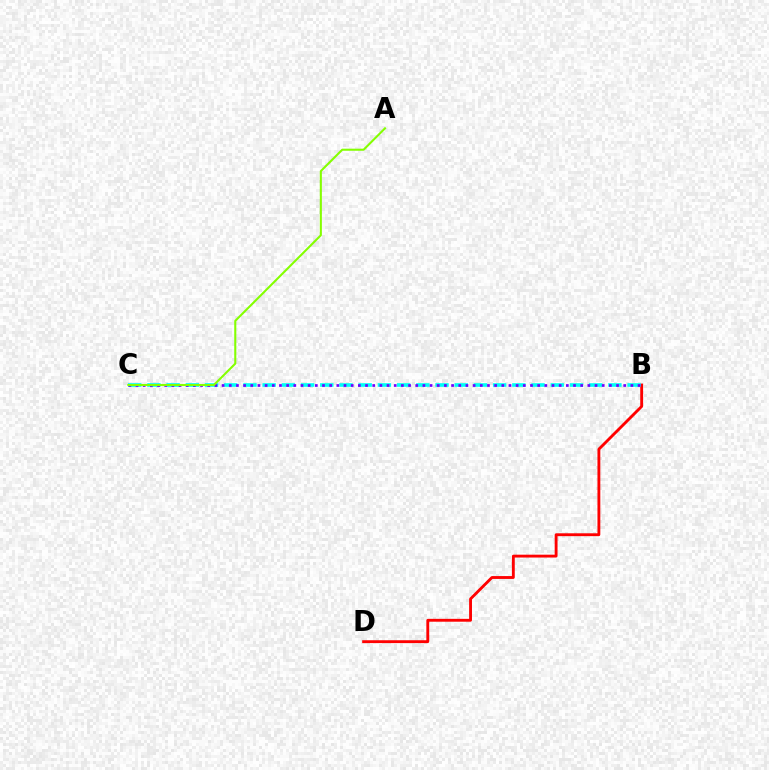{('B', 'D'): [{'color': '#ff0000', 'line_style': 'solid', 'thickness': 2.06}], ('B', 'C'): [{'color': '#00fff6', 'line_style': 'dashed', 'thickness': 2.61}, {'color': '#7200ff', 'line_style': 'dotted', 'thickness': 1.95}], ('A', 'C'): [{'color': '#84ff00', 'line_style': 'solid', 'thickness': 1.5}]}